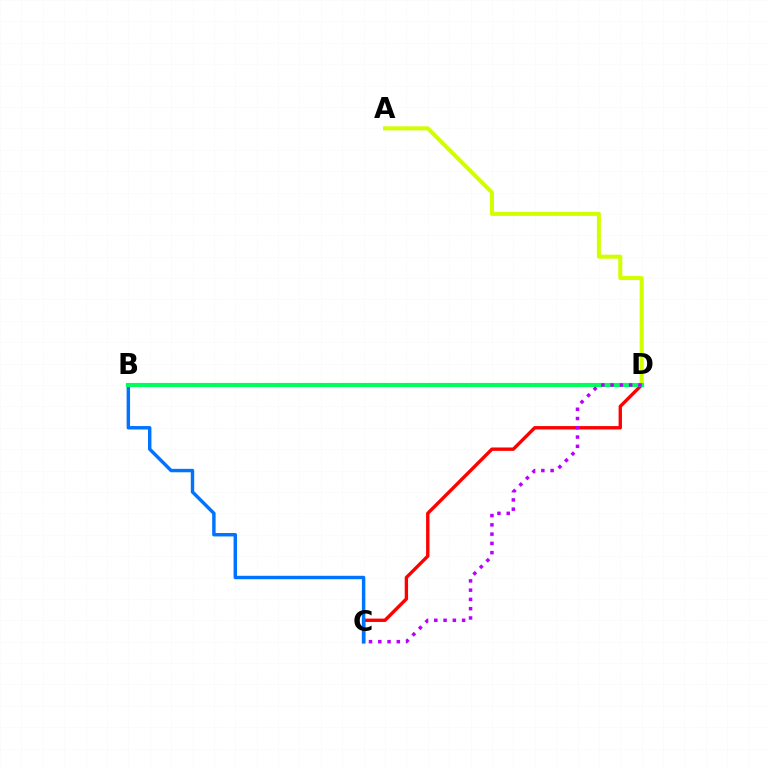{('C', 'D'): [{'color': '#ff0000', 'line_style': 'solid', 'thickness': 2.42}, {'color': '#b900ff', 'line_style': 'dotted', 'thickness': 2.52}], ('A', 'D'): [{'color': '#d1ff00', 'line_style': 'solid', 'thickness': 2.91}], ('B', 'C'): [{'color': '#0074ff', 'line_style': 'solid', 'thickness': 2.47}], ('B', 'D'): [{'color': '#00ff5c', 'line_style': 'solid', 'thickness': 2.99}]}